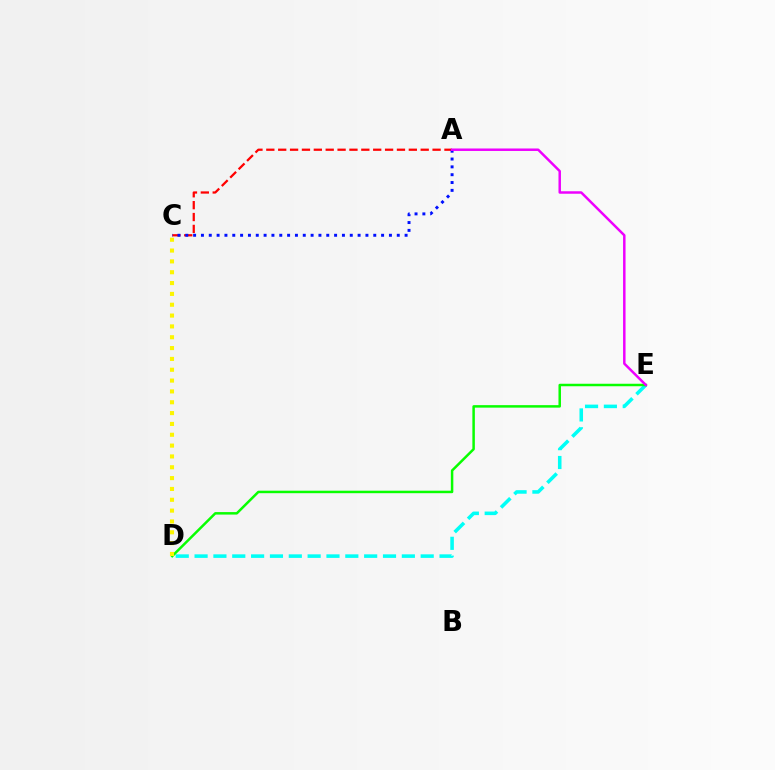{('D', 'E'): [{'color': '#00fff6', 'line_style': 'dashed', 'thickness': 2.56}, {'color': '#08ff00', 'line_style': 'solid', 'thickness': 1.79}], ('A', 'C'): [{'color': '#ff0000', 'line_style': 'dashed', 'thickness': 1.61}, {'color': '#0010ff', 'line_style': 'dotted', 'thickness': 2.13}], ('C', 'D'): [{'color': '#fcf500', 'line_style': 'dotted', 'thickness': 2.94}], ('A', 'E'): [{'color': '#ee00ff', 'line_style': 'solid', 'thickness': 1.78}]}